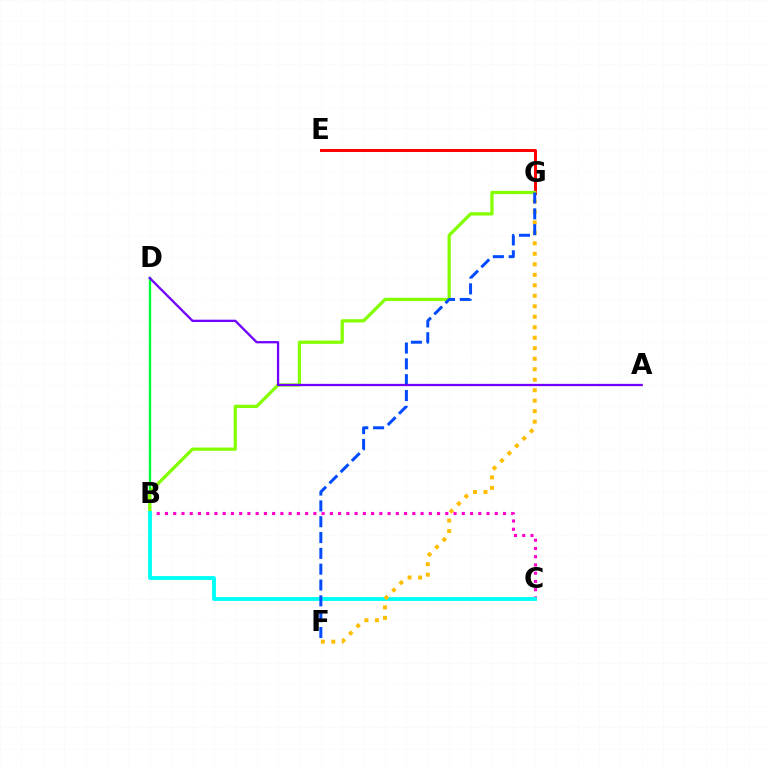{('B', 'D'): [{'color': '#00ff39', 'line_style': 'solid', 'thickness': 1.69}], ('B', 'C'): [{'color': '#ff00cf', 'line_style': 'dotted', 'thickness': 2.24}, {'color': '#00fff6', 'line_style': 'solid', 'thickness': 2.77}], ('E', 'G'): [{'color': '#ff0000', 'line_style': 'solid', 'thickness': 2.14}], ('B', 'G'): [{'color': '#84ff00', 'line_style': 'solid', 'thickness': 2.34}], ('F', 'G'): [{'color': '#ffbd00', 'line_style': 'dotted', 'thickness': 2.85}, {'color': '#004bff', 'line_style': 'dashed', 'thickness': 2.15}], ('A', 'D'): [{'color': '#7200ff', 'line_style': 'solid', 'thickness': 1.65}]}